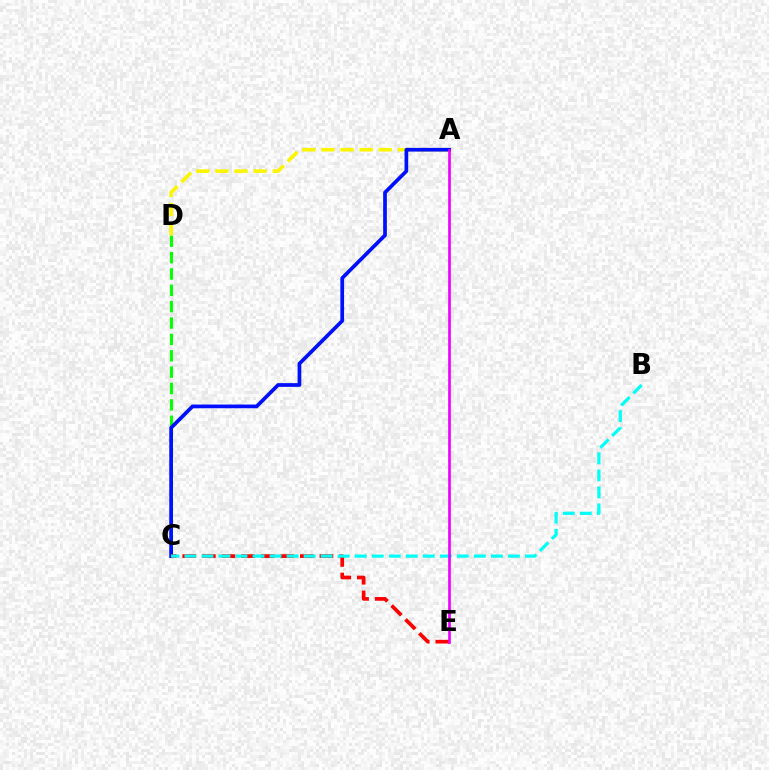{('C', 'D'): [{'color': '#08ff00', 'line_style': 'dashed', 'thickness': 2.22}], ('A', 'D'): [{'color': '#fcf500', 'line_style': 'dashed', 'thickness': 2.6}], ('A', 'C'): [{'color': '#0010ff', 'line_style': 'solid', 'thickness': 2.67}], ('C', 'E'): [{'color': '#ff0000', 'line_style': 'dashed', 'thickness': 2.66}], ('B', 'C'): [{'color': '#00fff6', 'line_style': 'dashed', 'thickness': 2.31}], ('A', 'E'): [{'color': '#ee00ff', 'line_style': 'solid', 'thickness': 1.92}]}